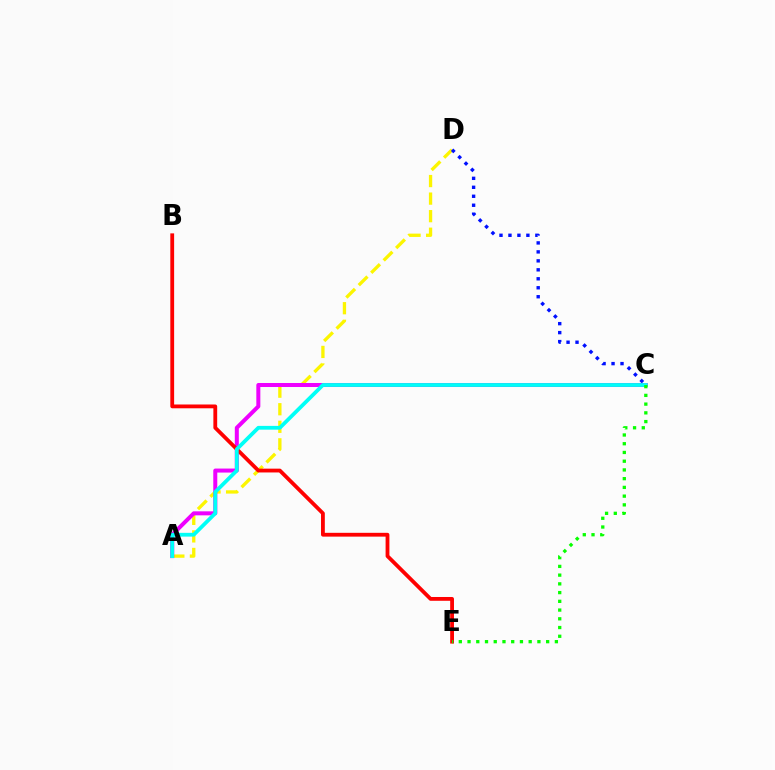{('A', 'D'): [{'color': '#fcf500', 'line_style': 'dashed', 'thickness': 2.39}], ('A', 'C'): [{'color': '#ee00ff', 'line_style': 'solid', 'thickness': 2.88}, {'color': '#00fff6', 'line_style': 'solid', 'thickness': 2.72}], ('C', 'D'): [{'color': '#0010ff', 'line_style': 'dotted', 'thickness': 2.44}], ('B', 'E'): [{'color': '#ff0000', 'line_style': 'solid', 'thickness': 2.74}], ('C', 'E'): [{'color': '#08ff00', 'line_style': 'dotted', 'thickness': 2.37}]}